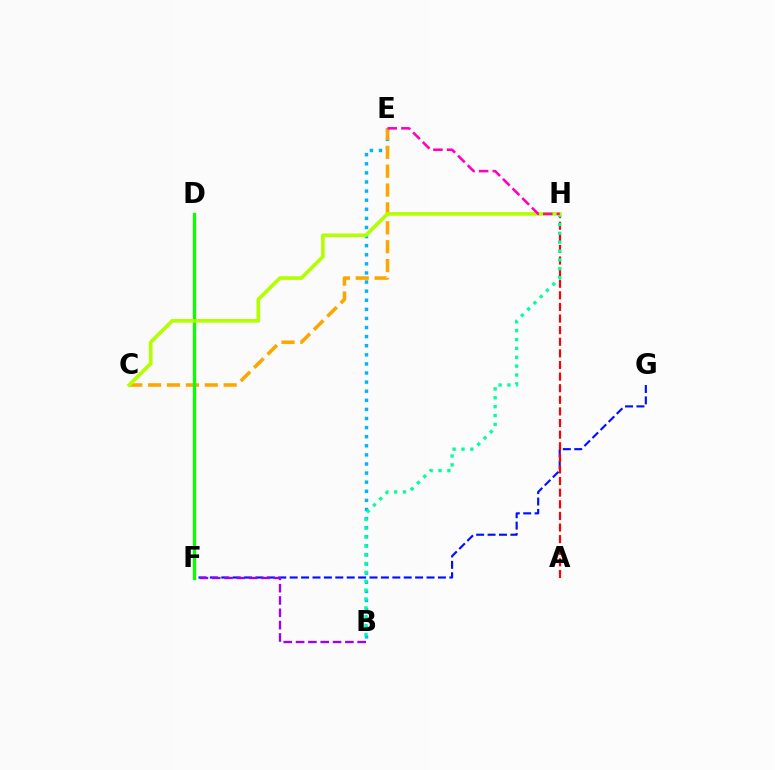{('F', 'G'): [{'color': '#0010ff', 'line_style': 'dashed', 'thickness': 1.55}], ('A', 'H'): [{'color': '#ff0000', 'line_style': 'dashed', 'thickness': 1.58}], ('B', 'F'): [{'color': '#9b00ff', 'line_style': 'dashed', 'thickness': 1.67}], ('B', 'E'): [{'color': '#00b5ff', 'line_style': 'dotted', 'thickness': 2.47}], ('C', 'E'): [{'color': '#ffa500', 'line_style': 'dashed', 'thickness': 2.56}], ('D', 'F'): [{'color': '#08ff00', 'line_style': 'solid', 'thickness': 2.34}], ('B', 'H'): [{'color': '#00ff9d', 'line_style': 'dotted', 'thickness': 2.41}], ('C', 'H'): [{'color': '#b3ff00', 'line_style': 'solid', 'thickness': 2.63}], ('E', 'H'): [{'color': '#ff00bd', 'line_style': 'dashed', 'thickness': 1.85}]}